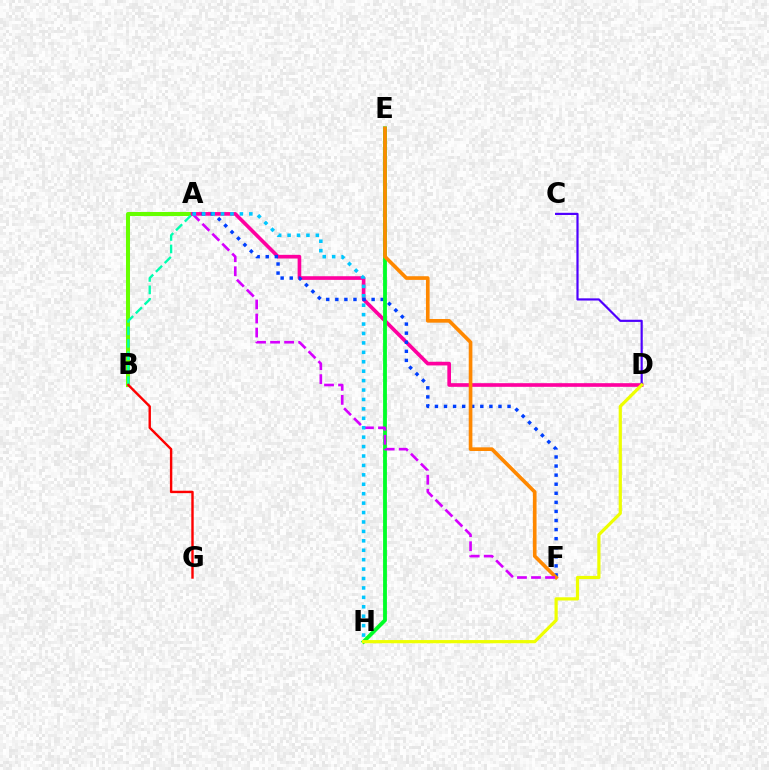{('A', 'B'): [{'color': '#66ff00', 'line_style': 'solid', 'thickness': 2.9}, {'color': '#00ffaf', 'line_style': 'dashed', 'thickness': 1.69}], ('A', 'D'): [{'color': '#ff00a0', 'line_style': 'solid', 'thickness': 2.63}], ('A', 'F'): [{'color': '#003fff', 'line_style': 'dotted', 'thickness': 2.47}, {'color': '#d600ff', 'line_style': 'dashed', 'thickness': 1.91}], ('E', 'H'): [{'color': '#00ff27', 'line_style': 'solid', 'thickness': 2.76}], ('C', 'D'): [{'color': '#4f00ff', 'line_style': 'solid', 'thickness': 1.57}], ('D', 'H'): [{'color': '#eeff00', 'line_style': 'solid', 'thickness': 2.3}], ('E', 'F'): [{'color': '#ff8800', 'line_style': 'solid', 'thickness': 2.64}], ('B', 'G'): [{'color': '#ff0000', 'line_style': 'solid', 'thickness': 1.73}], ('A', 'H'): [{'color': '#00c7ff', 'line_style': 'dotted', 'thickness': 2.56}]}